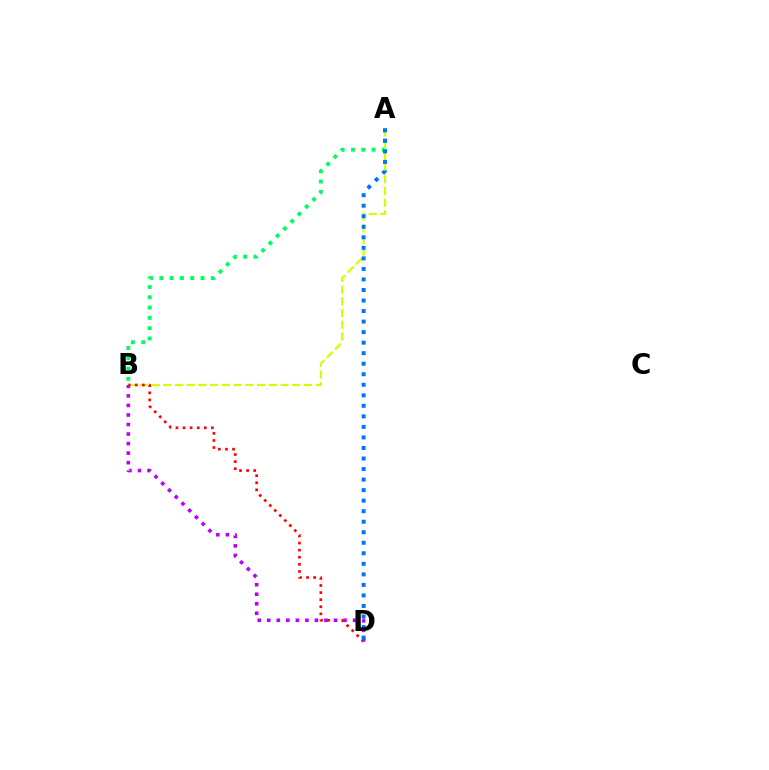{('A', 'B'): [{'color': '#d1ff00', 'line_style': 'dashed', 'thickness': 1.59}, {'color': '#00ff5c', 'line_style': 'dotted', 'thickness': 2.8}], ('B', 'D'): [{'color': '#ff0000', 'line_style': 'dotted', 'thickness': 1.93}, {'color': '#b900ff', 'line_style': 'dotted', 'thickness': 2.59}], ('A', 'D'): [{'color': '#0074ff', 'line_style': 'dotted', 'thickness': 2.86}]}